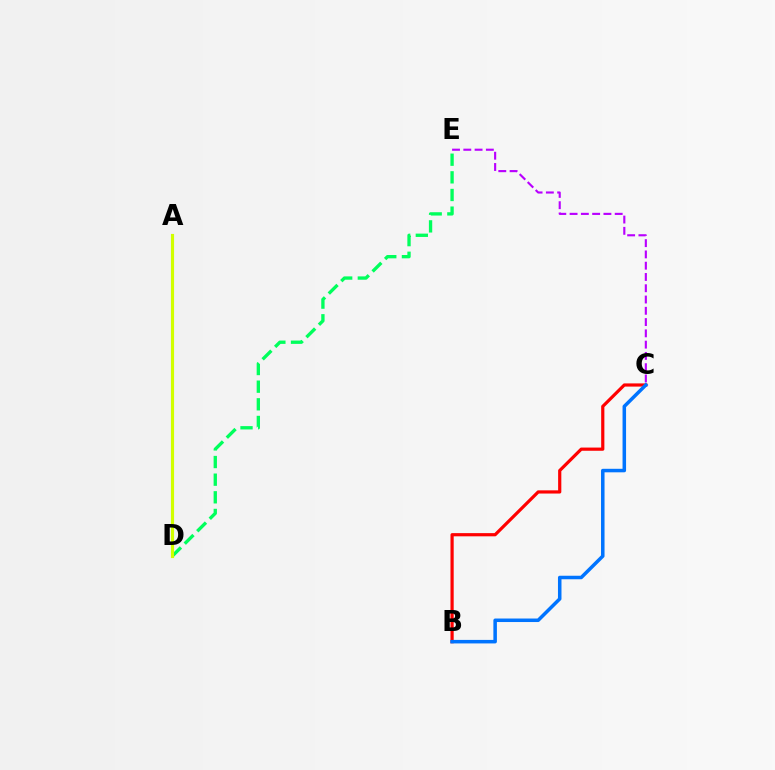{('B', 'C'): [{'color': '#ff0000', 'line_style': 'solid', 'thickness': 2.3}, {'color': '#0074ff', 'line_style': 'solid', 'thickness': 2.53}], ('C', 'E'): [{'color': '#b900ff', 'line_style': 'dashed', 'thickness': 1.53}], ('D', 'E'): [{'color': '#00ff5c', 'line_style': 'dashed', 'thickness': 2.4}], ('A', 'D'): [{'color': '#d1ff00', 'line_style': 'solid', 'thickness': 2.26}]}